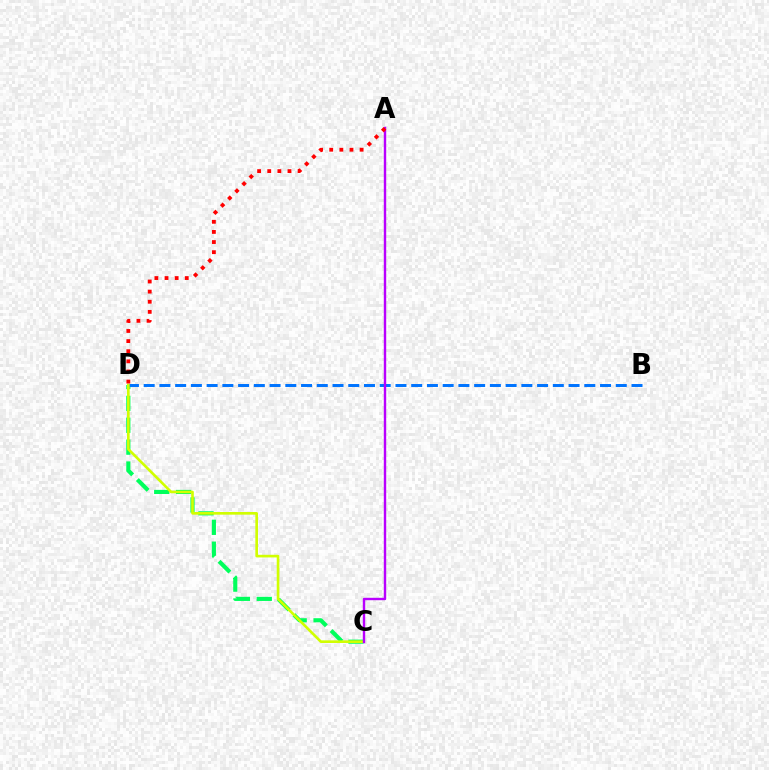{('C', 'D'): [{'color': '#00ff5c', 'line_style': 'dashed', 'thickness': 2.97}, {'color': '#d1ff00', 'line_style': 'solid', 'thickness': 1.91}], ('B', 'D'): [{'color': '#0074ff', 'line_style': 'dashed', 'thickness': 2.14}], ('A', 'C'): [{'color': '#b900ff', 'line_style': 'solid', 'thickness': 1.73}], ('A', 'D'): [{'color': '#ff0000', 'line_style': 'dotted', 'thickness': 2.75}]}